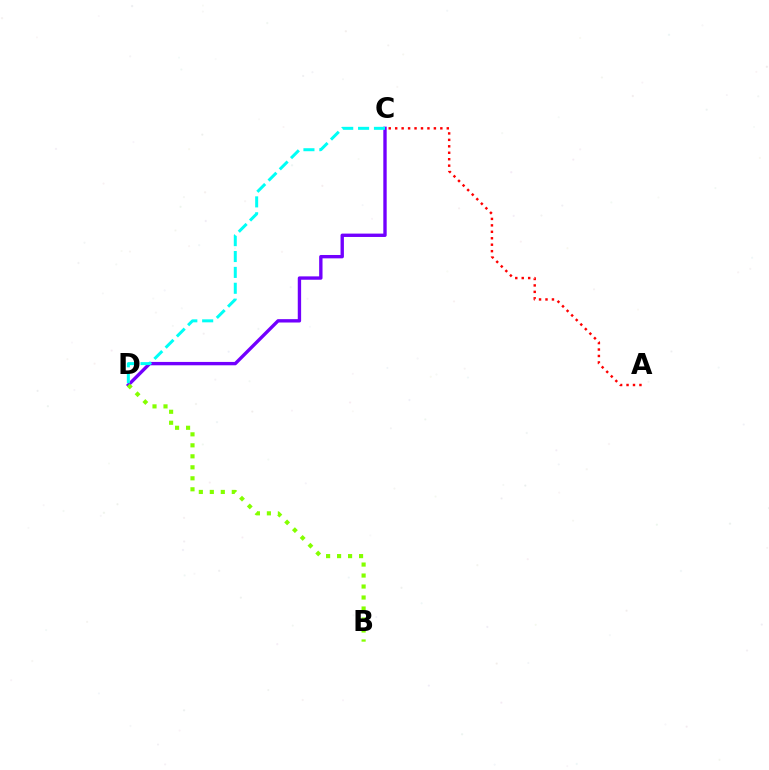{('C', 'D'): [{'color': '#7200ff', 'line_style': 'solid', 'thickness': 2.42}, {'color': '#00fff6', 'line_style': 'dashed', 'thickness': 2.16}], ('A', 'C'): [{'color': '#ff0000', 'line_style': 'dotted', 'thickness': 1.75}], ('B', 'D'): [{'color': '#84ff00', 'line_style': 'dotted', 'thickness': 2.99}]}